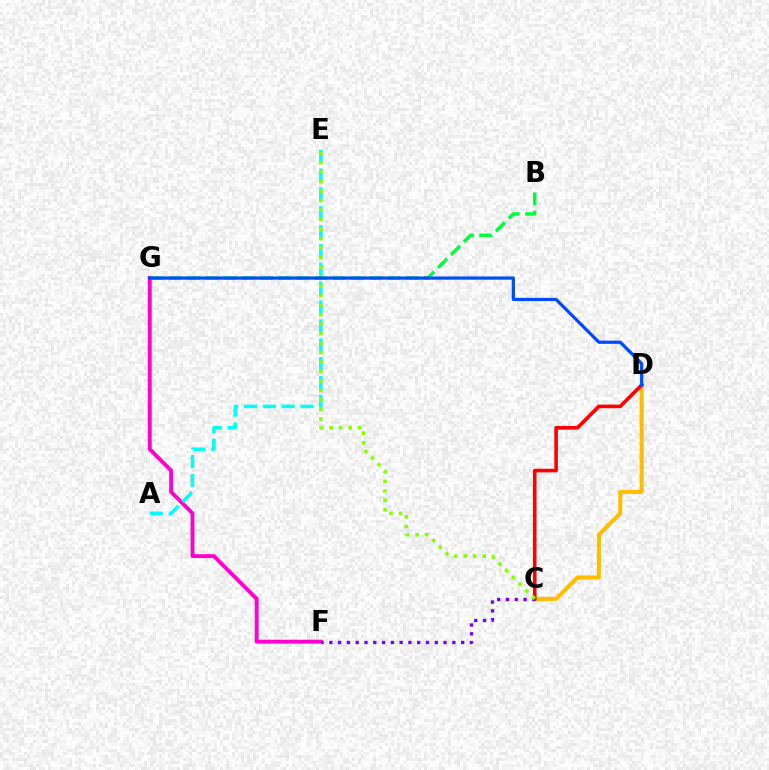{('F', 'G'): [{'color': '#ff00cf', 'line_style': 'solid', 'thickness': 2.79}], ('A', 'E'): [{'color': '#00fff6', 'line_style': 'dashed', 'thickness': 2.56}], ('B', 'G'): [{'color': '#00ff39', 'line_style': 'dashed', 'thickness': 2.48}], ('C', 'D'): [{'color': '#ffbd00', 'line_style': 'solid', 'thickness': 2.92}, {'color': '#ff0000', 'line_style': 'solid', 'thickness': 2.6}], ('C', 'F'): [{'color': '#7200ff', 'line_style': 'dotted', 'thickness': 2.39}], ('C', 'E'): [{'color': '#84ff00', 'line_style': 'dotted', 'thickness': 2.58}], ('D', 'G'): [{'color': '#004bff', 'line_style': 'solid', 'thickness': 2.31}]}